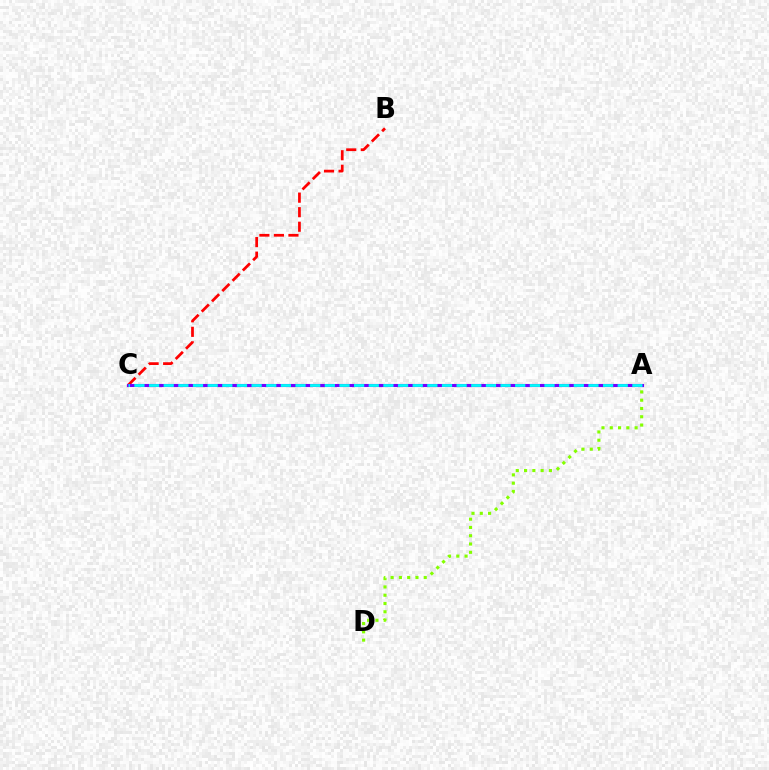{('A', 'D'): [{'color': '#84ff00', 'line_style': 'dotted', 'thickness': 2.25}], ('B', 'C'): [{'color': '#ff0000', 'line_style': 'dashed', 'thickness': 1.97}], ('A', 'C'): [{'color': '#7200ff', 'line_style': 'solid', 'thickness': 2.23}, {'color': '#00fff6', 'line_style': 'dashed', 'thickness': 1.99}]}